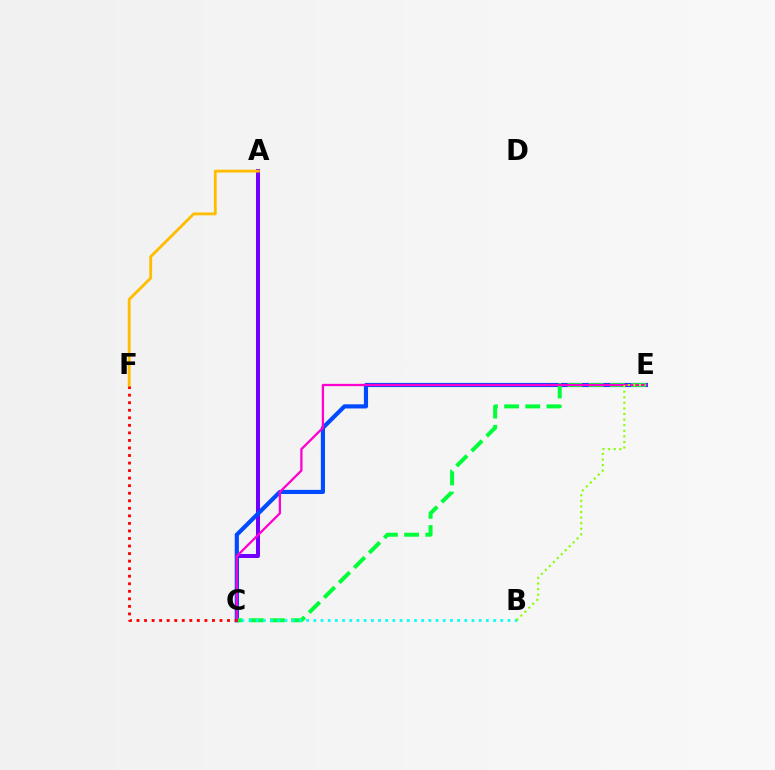{('A', 'C'): [{'color': '#7200ff', 'line_style': 'solid', 'thickness': 2.89}], ('C', 'E'): [{'color': '#004bff', 'line_style': 'solid', 'thickness': 2.99}, {'color': '#00ff39', 'line_style': 'dashed', 'thickness': 2.88}, {'color': '#ff00cf', 'line_style': 'solid', 'thickness': 1.65}], ('C', 'F'): [{'color': '#ff0000', 'line_style': 'dotted', 'thickness': 2.05}], ('B', 'C'): [{'color': '#00fff6', 'line_style': 'dotted', 'thickness': 1.95}], ('A', 'F'): [{'color': '#ffbd00', 'line_style': 'solid', 'thickness': 2.04}], ('B', 'E'): [{'color': '#84ff00', 'line_style': 'dotted', 'thickness': 1.52}]}